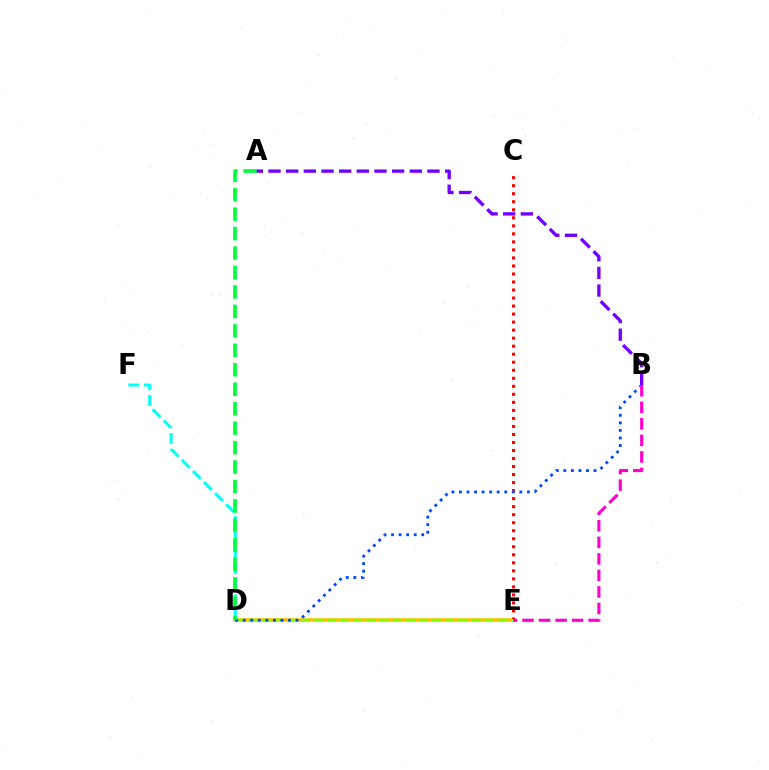{('D', 'E'): [{'color': '#ffbd00', 'line_style': 'solid', 'thickness': 2.55}, {'color': '#84ff00', 'line_style': 'dashed', 'thickness': 1.78}], ('D', 'F'): [{'color': '#00fff6', 'line_style': 'dashed', 'thickness': 2.13}], ('C', 'E'): [{'color': '#ff0000', 'line_style': 'dotted', 'thickness': 2.18}], ('B', 'D'): [{'color': '#004bff', 'line_style': 'dotted', 'thickness': 2.05}], ('A', 'D'): [{'color': '#00ff39', 'line_style': 'dashed', 'thickness': 2.64}], ('B', 'E'): [{'color': '#ff00cf', 'line_style': 'dashed', 'thickness': 2.25}], ('A', 'B'): [{'color': '#7200ff', 'line_style': 'dashed', 'thickness': 2.4}]}